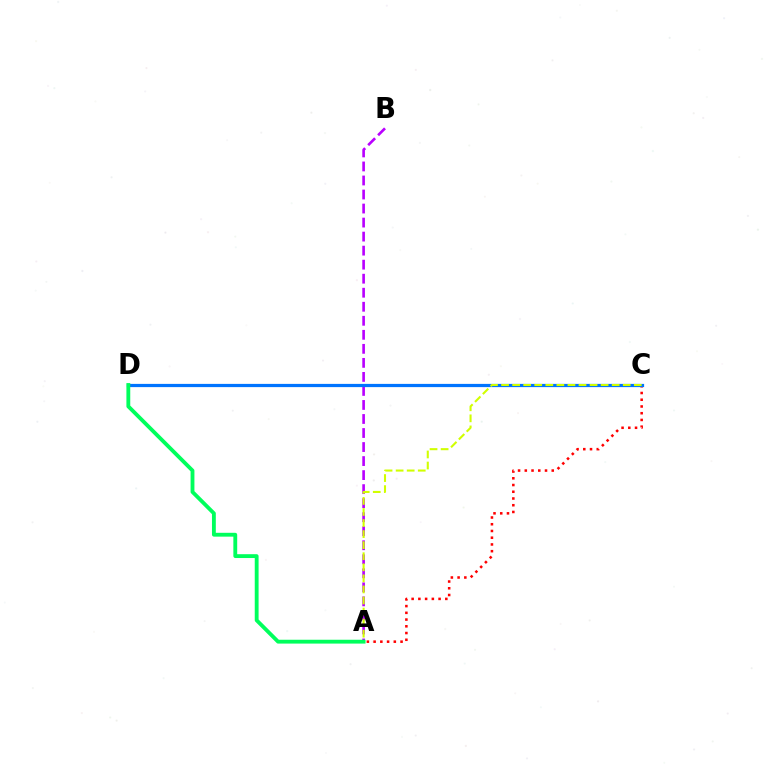{('A', 'B'): [{'color': '#b900ff', 'line_style': 'dashed', 'thickness': 1.91}], ('A', 'C'): [{'color': '#ff0000', 'line_style': 'dotted', 'thickness': 1.83}, {'color': '#d1ff00', 'line_style': 'dashed', 'thickness': 1.5}], ('C', 'D'): [{'color': '#0074ff', 'line_style': 'solid', 'thickness': 2.32}], ('A', 'D'): [{'color': '#00ff5c', 'line_style': 'solid', 'thickness': 2.76}]}